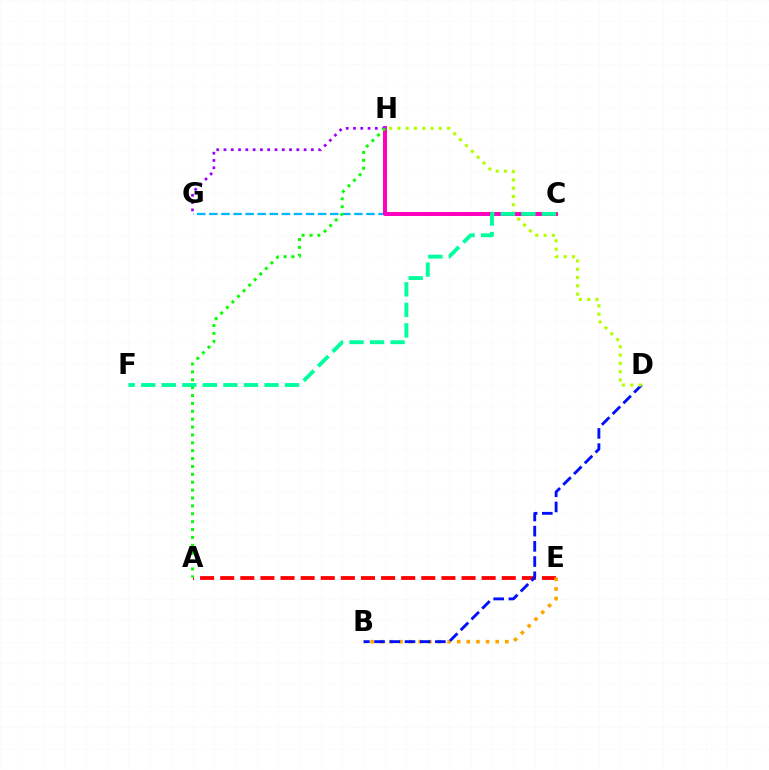{('C', 'G'): [{'color': '#00b5ff', 'line_style': 'dashed', 'thickness': 1.64}], ('C', 'H'): [{'color': '#ff00bd', 'line_style': 'solid', 'thickness': 2.85}], ('A', 'E'): [{'color': '#ff0000', 'line_style': 'dashed', 'thickness': 2.73}], ('B', 'E'): [{'color': '#ffa500', 'line_style': 'dotted', 'thickness': 2.61}], ('B', 'D'): [{'color': '#0010ff', 'line_style': 'dashed', 'thickness': 2.07}], ('G', 'H'): [{'color': '#9b00ff', 'line_style': 'dotted', 'thickness': 1.98}], ('D', 'H'): [{'color': '#b3ff00', 'line_style': 'dotted', 'thickness': 2.25}], ('A', 'H'): [{'color': '#08ff00', 'line_style': 'dotted', 'thickness': 2.14}], ('C', 'F'): [{'color': '#00ff9d', 'line_style': 'dashed', 'thickness': 2.79}]}